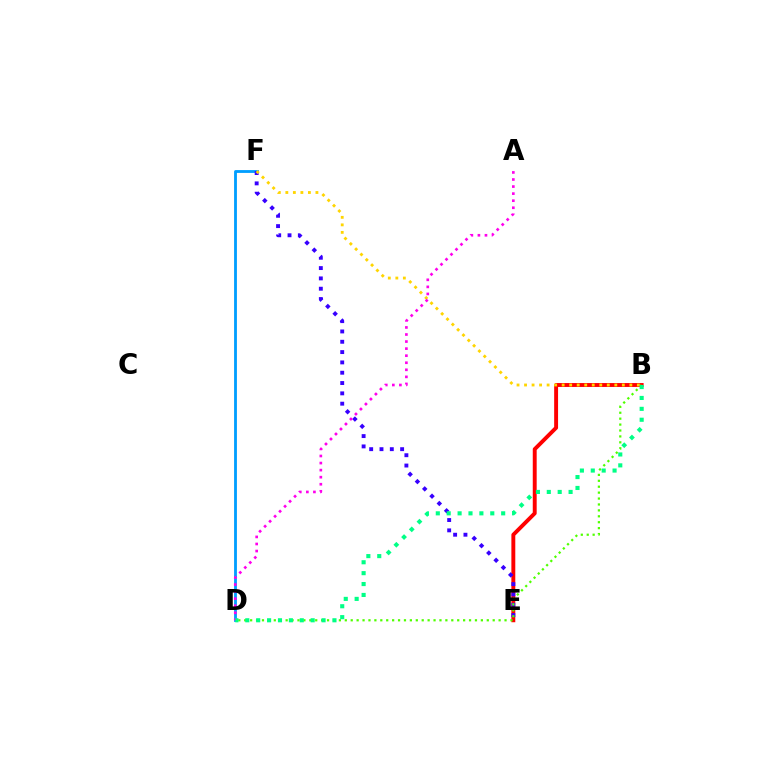{('B', 'E'): [{'color': '#ff0000', 'line_style': 'solid', 'thickness': 2.82}], ('D', 'F'): [{'color': '#009eff', 'line_style': 'solid', 'thickness': 2.04}], ('E', 'F'): [{'color': '#3700ff', 'line_style': 'dotted', 'thickness': 2.8}], ('B', 'D'): [{'color': '#4fff00', 'line_style': 'dotted', 'thickness': 1.61}, {'color': '#00ff86', 'line_style': 'dotted', 'thickness': 2.96}], ('B', 'F'): [{'color': '#ffd500', 'line_style': 'dotted', 'thickness': 2.04}], ('A', 'D'): [{'color': '#ff00ed', 'line_style': 'dotted', 'thickness': 1.92}]}